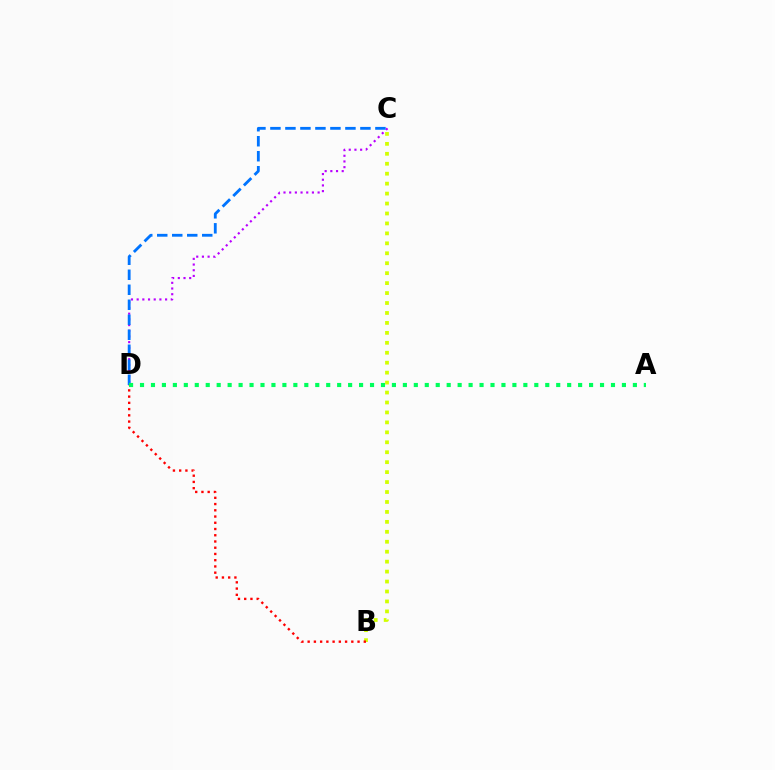{('C', 'D'): [{'color': '#b900ff', 'line_style': 'dotted', 'thickness': 1.54}, {'color': '#0074ff', 'line_style': 'dashed', 'thickness': 2.04}], ('B', 'C'): [{'color': '#d1ff00', 'line_style': 'dotted', 'thickness': 2.7}], ('B', 'D'): [{'color': '#ff0000', 'line_style': 'dotted', 'thickness': 1.69}], ('A', 'D'): [{'color': '#00ff5c', 'line_style': 'dotted', 'thickness': 2.98}]}